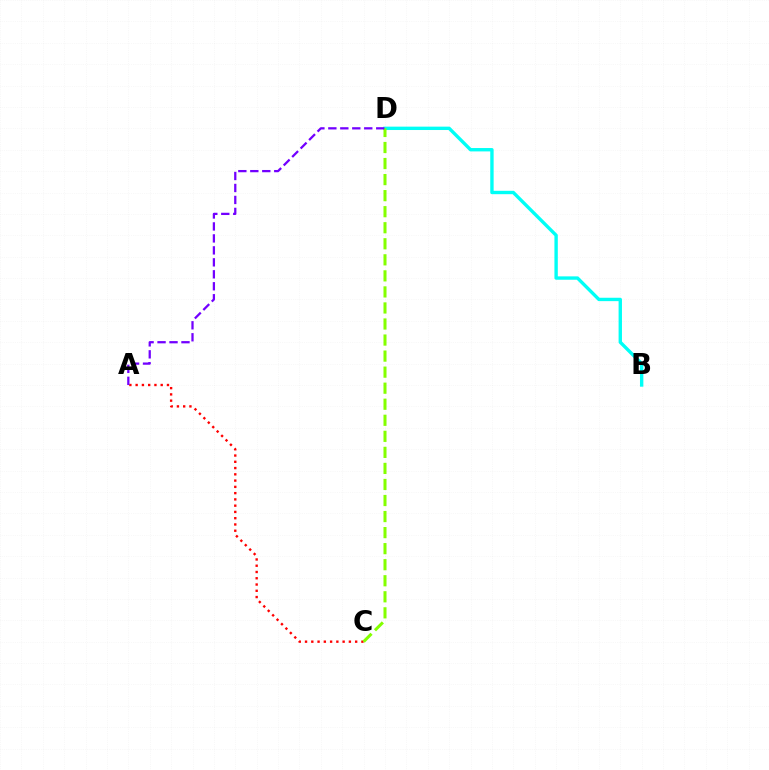{('B', 'D'): [{'color': '#00fff6', 'line_style': 'solid', 'thickness': 2.43}], ('A', 'C'): [{'color': '#ff0000', 'line_style': 'dotted', 'thickness': 1.7}], ('C', 'D'): [{'color': '#84ff00', 'line_style': 'dashed', 'thickness': 2.18}], ('A', 'D'): [{'color': '#7200ff', 'line_style': 'dashed', 'thickness': 1.63}]}